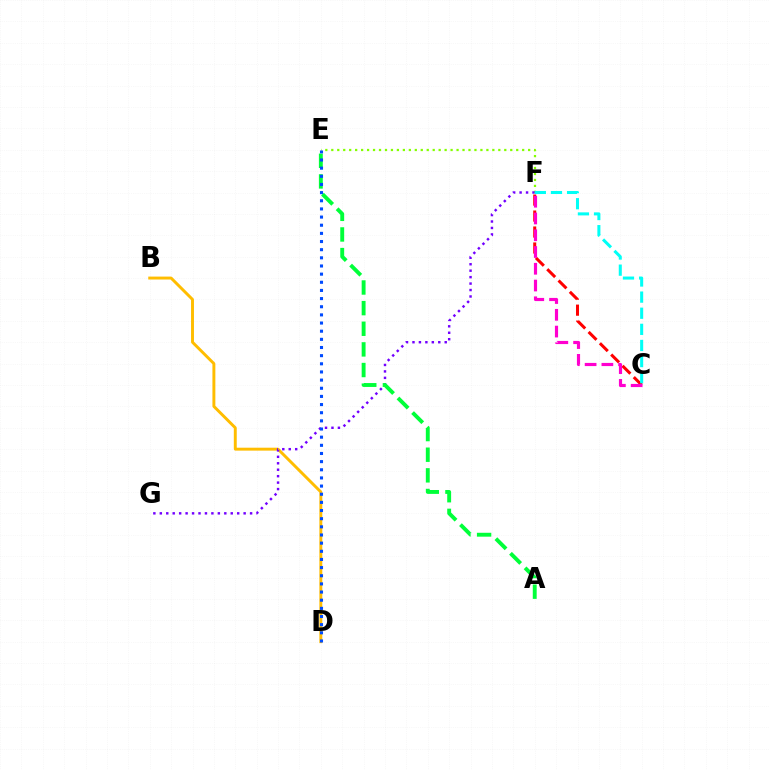{('C', 'F'): [{'color': '#ff0000', 'line_style': 'dashed', 'thickness': 2.17}, {'color': '#ff00cf', 'line_style': 'dashed', 'thickness': 2.28}, {'color': '#00fff6', 'line_style': 'dashed', 'thickness': 2.19}], ('B', 'D'): [{'color': '#ffbd00', 'line_style': 'solid', 'thickness': 2.11}], ('E', 'F'): [{'color': '#84ff00', 'line_style': 'dotted', 'thickness': 1.62}], ('F', 'G'): [{'color': '#7200ff', 'line_style': 'dotted', 'thickness': 1.75}], ('A', 'E'): [{'color': '#00ff39', 'line_style': 'dashed', 'thickness': 2.8}], ('D', 'E'): [{'color': '#004bff', 'line_style': 'dotted', 'thickness': 2.21}]}